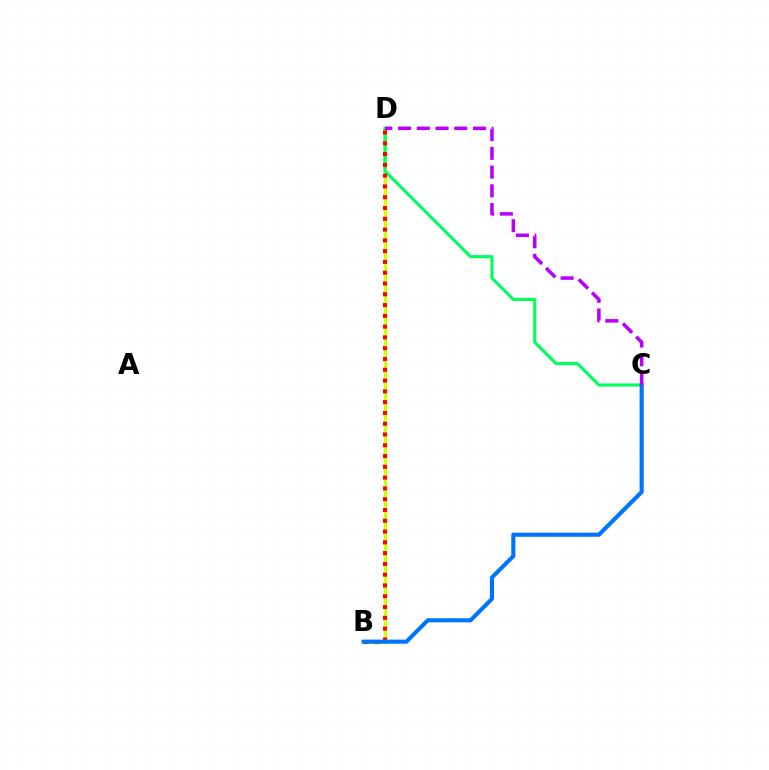{('B', 'D'): [{'color': '#d1ff00', 'line_style': 'solid', 'thickness': 2.43}, {'color': '#ff0000', 'line_style': 'dotted', 'thickness': 2.93}], ('C', 'D'): [{'color': '#00ff5c', 'line_style': 'solid', 'thickness': 2.24}, {'color': '#b900ff', 'line_style': 'dashed', 'thickness': 2.55}], ('B', 'C'): [{'color': '#0074ff', 'line_style': 'solid', 'thickness': 2.96}]}